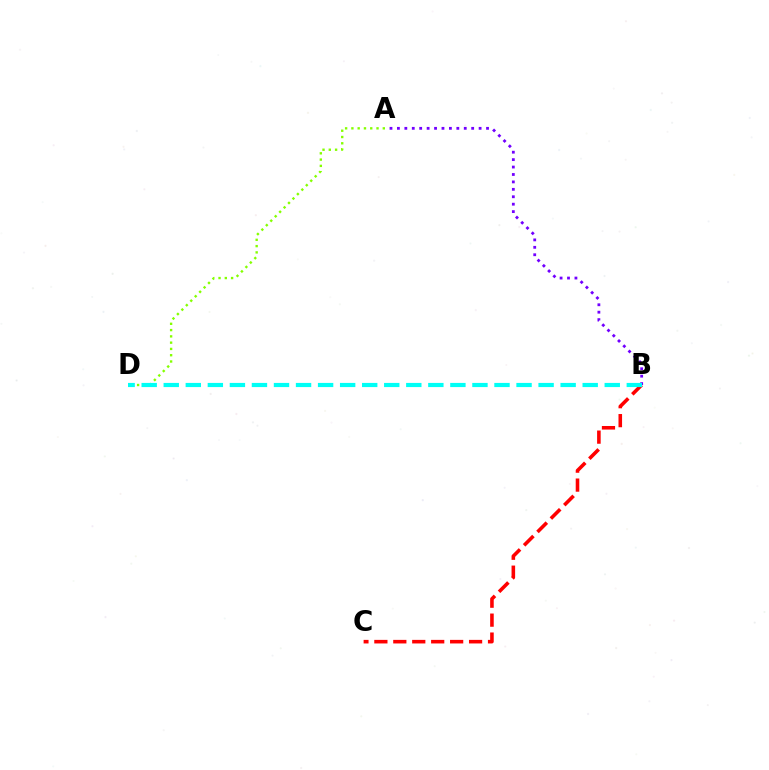{('A', 'B'): [{'color': '#7200ff', 'line_style': 'dotted', 'thickness': 2.02}], ('A', 'D'): [{'color': '#84ff00', 'line_style': 'dotted', 'thickness': 1.71}], ('B', 'C'): [{'color': '#ff0000', 'line_style': 'dashed', 'thickness': 2.57}], ('B', 'D'): [{'color': '#00fff6', 'line_style': 'dashed', 'thickness': 3.0}]}